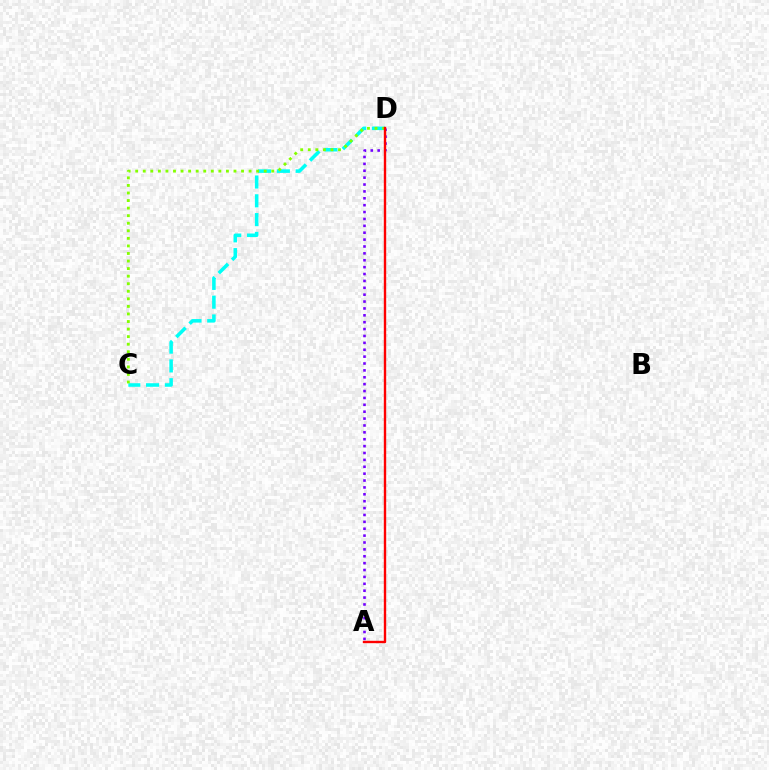{('C', 'D'): [{'color': '#00fff6', 'line_style': 'dashed', 'thickness': 2.55}, {'color': '#84ff00', 'line_style': 'dotted', 'thickness': 2.05}], ('A', 'D'): [{'color': '#7200ff', 'line_style': 'dotted', 'thickness': 1.87}, {'color': '#ff0000', 'line_style': 'solid', 'thickness': 1.72}]}